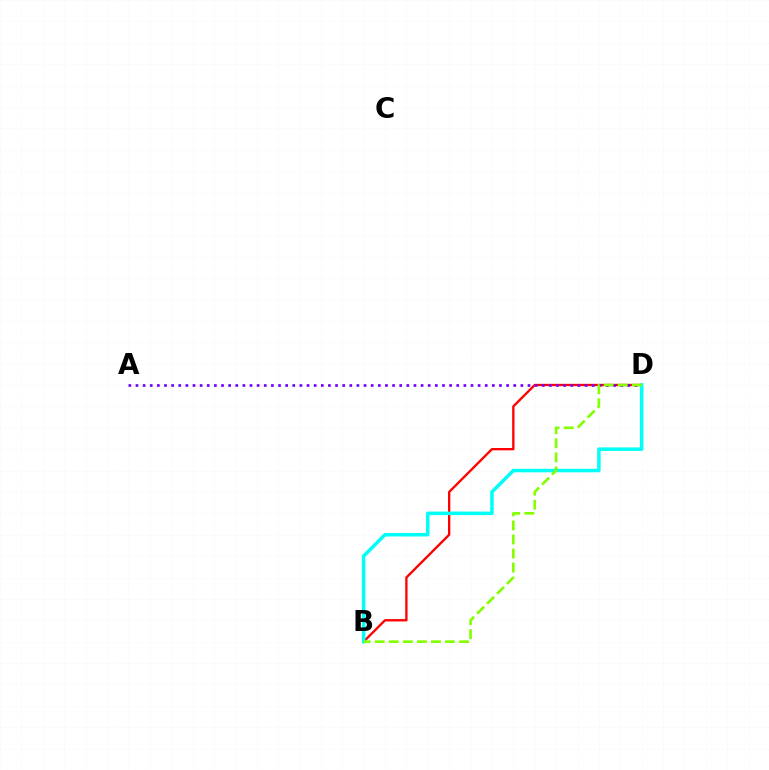{('B', 'D'): [{'color': '#ff0000', 'line_style': 'solid', 'thickness': 1.68}, {'color': '#00fff6', 'line_style': 'solid', 'thickness': 2.53}, {'color': '#84ff00', 'line_style': 'dashed', 'thickness': 1.91}], ('A', 'D'): [{'color': '#7200ff', 'line_style': 'dotted', 'thickness': 1.94}]}